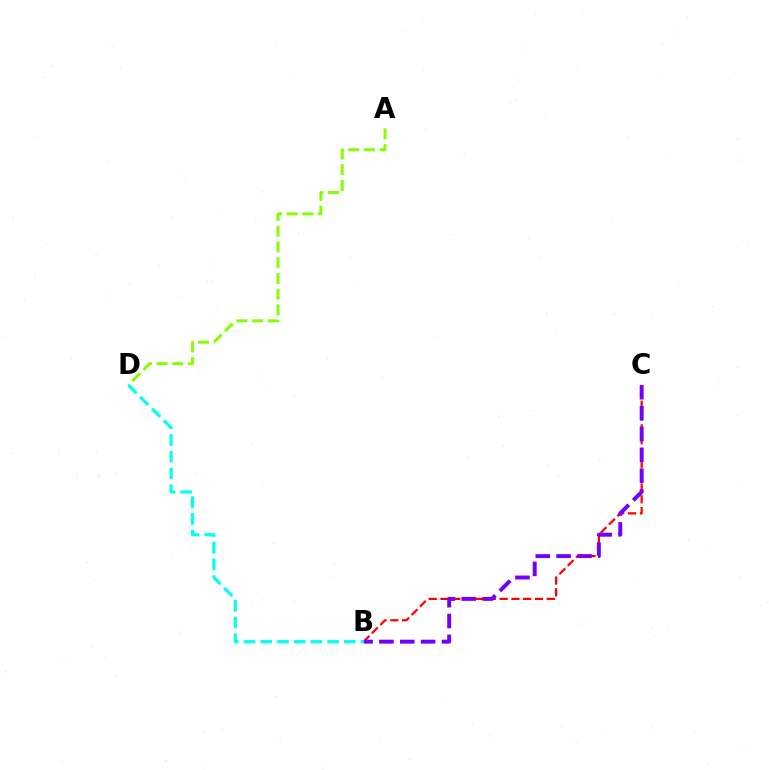{('B', 'C'): [{'color': '#ff0000', 'line_style': 'dashed', 'thickness': 1.6}, {'color': '#7200ff', 'line_style': 'dashed', 'thickness': 2.83}], ('A', 'D'): [{'color': '#84ff00', 'line_style': 'dashed', 'thickness': 2.14}], ('B', 'D'): [{'color': '#00fff6', 'line_style': 'dashed', 'thickness': 2.27}]}